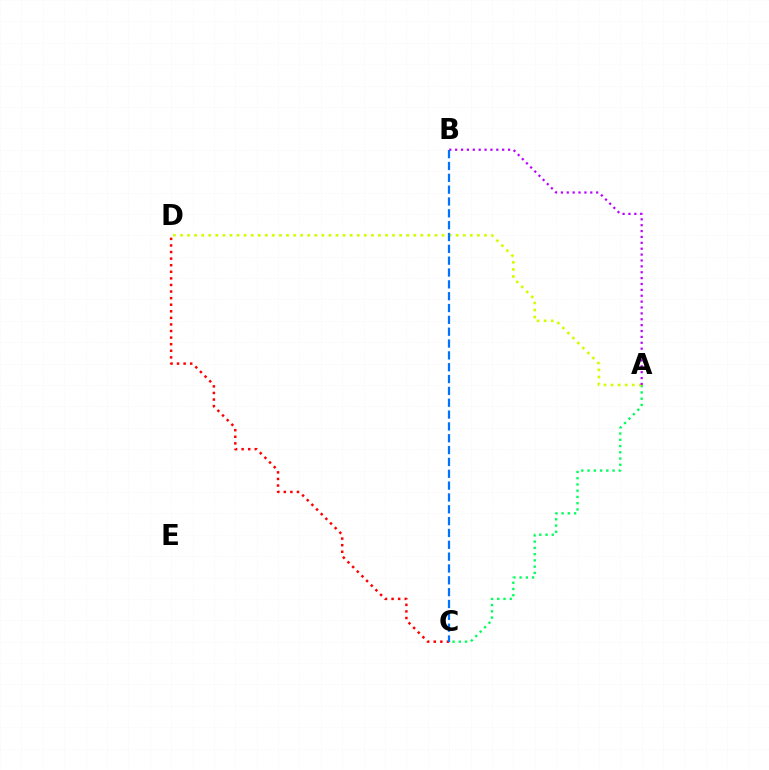{('A', 'C'): [{'color': '#00ff5c', 'line_style': 'dotted', 'thickness': 1.7}], ('C', 'D'): [{'color': '#ff0000', 'line_style': 'dotted', 'thickness': 1.79}], ('A', 'D'): [{'color': '#d1ff00', 'line_style': 'dotted', 'thickness': 1.92}], ('A', 'B'): [{'color': '#b900ff', 'line_style': 'dotted', 'thickness': 1.6}], ('B', 'C'): [{'color': '#0074ff', 'line_style': 'dashed', 'thickness': 1.61}]}